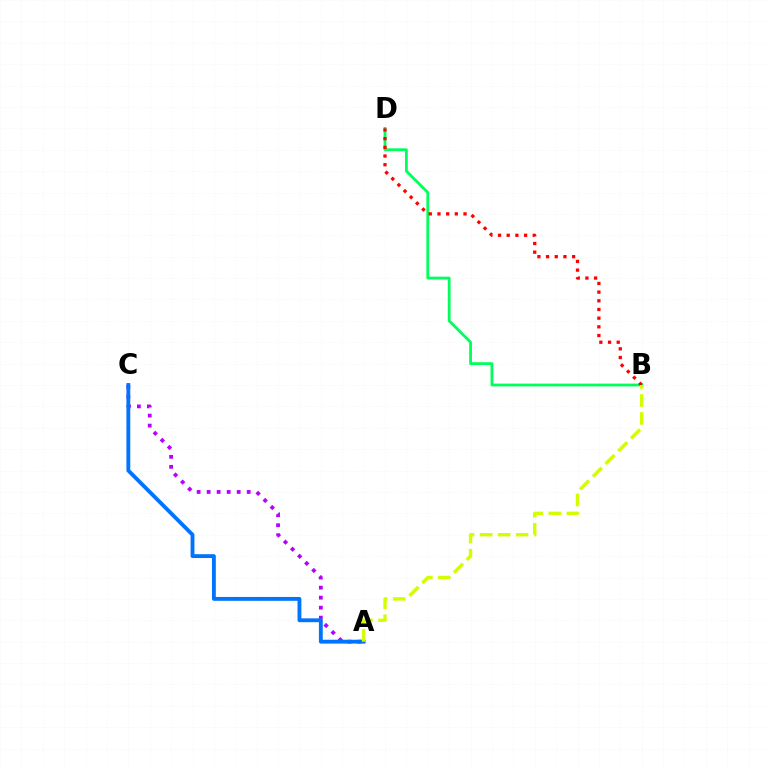{('A', 'C'): [{'color': '#b900ff', 'line_style': 'dotted', 'thickness': 2.72}, {'color': '#0074ff', 'line_style': 'solid', 'thickness': 2.77}], ('B', 'D'): [{'color': '#00ff5c', 'line_style': 'solid', 'thickness': 2.02}, {'color': '#ff0000', 'line_style': 'dotted', 'thickness': 2.36}], ('A', 'B'): [{'color': '#d1ff00', 'line_style': 'dashed', 'thickness': 2.45}]}